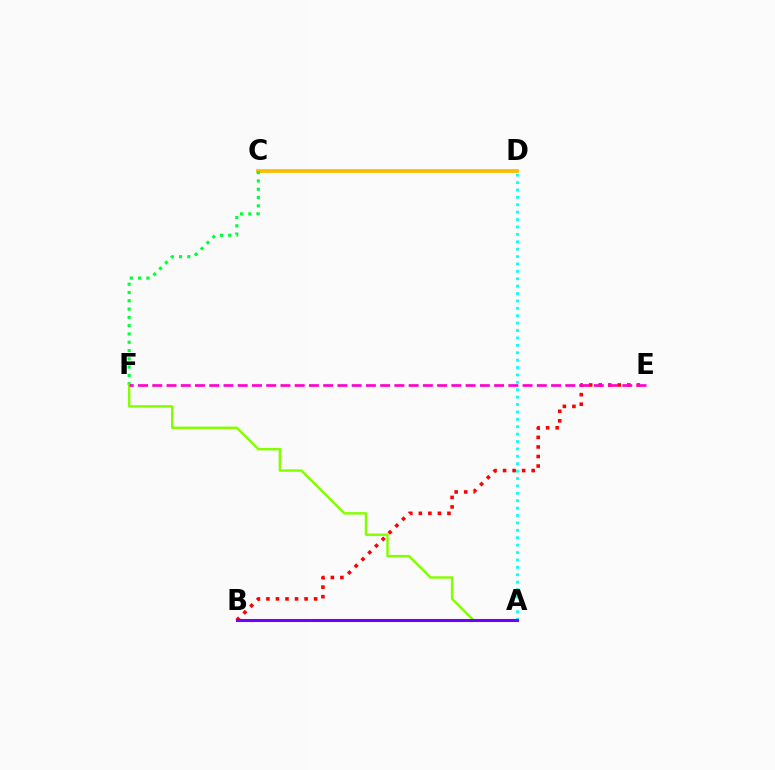{('A', 'B'): [{'color': '#004bff', 'line_style': 'dashed', 'thickness': 1.8}, {'color': '#7200ff', 'line_style': 'solid', 'thickness': 2.19}], ('A', 'D'): [{'color': '#00fff6', 'line_style': 'dotted', 'thickness': 2.01}], ('B', 'E'): [{'color': '#ff0000', 'line_style': 'dotted', 'thickness': 2.59}], ('C', 'D'): [{'color': '#ffbd00', 'line_style': 'solid', 'thickness': 2.73}], ('C', 'F'): [{'color': '#00ff39', 'line_style': 'dotted', 'thickness': 2.25}], ('A', 'F'): [{'color': '#84ff00', 'line_style': 'solid', 'thickness': 1.75}], ('E', 'F'): [{'color': '#ff00cf', 'line_style': 'dashed', 'thickness': 1.93}]}